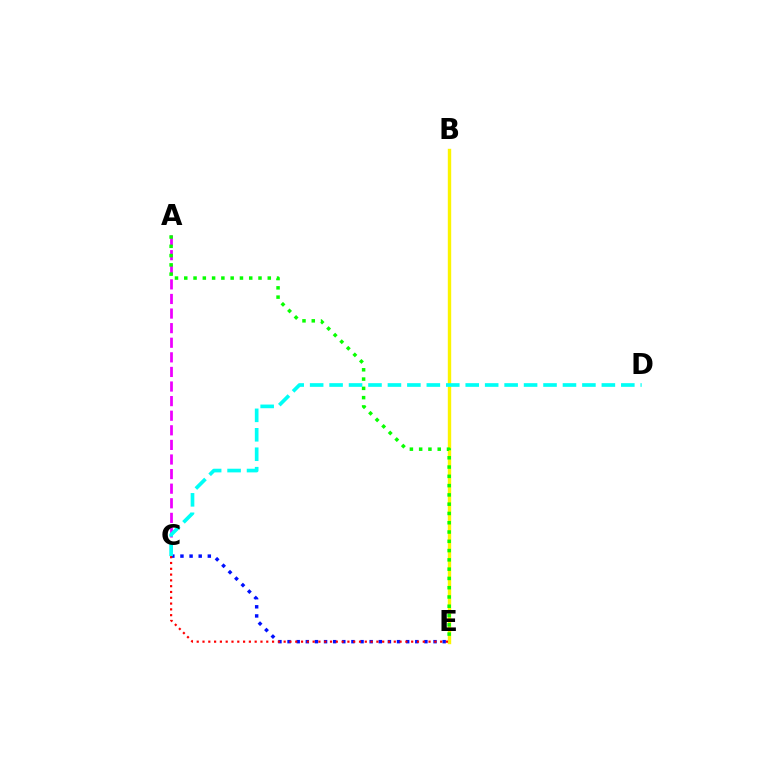{('B', 'E'): [{'color': '#fcf500', 'line_style': 'solid', 'thickness': 2.45}], ('A', 'C'): [{'color': '#ee00ff', 'line_style': 'dashed', 'thickness': 1.98}], ('C', 'E'): [{'color': '#0010ff', 'line_style': 'dotted', 'thickness': 2.48}, {'color': '#ff0000', 'line_style': 'dotted', 'thickness': 1.57}], ('A', 'E'): [{'color': '#08ff00', 'line_style': 'dotted', 'thickness': 2.52}], ('C', 'D'): [{'color': '#00fff6', 'line_style': 'dashed', 'thickness': 2.64}]}